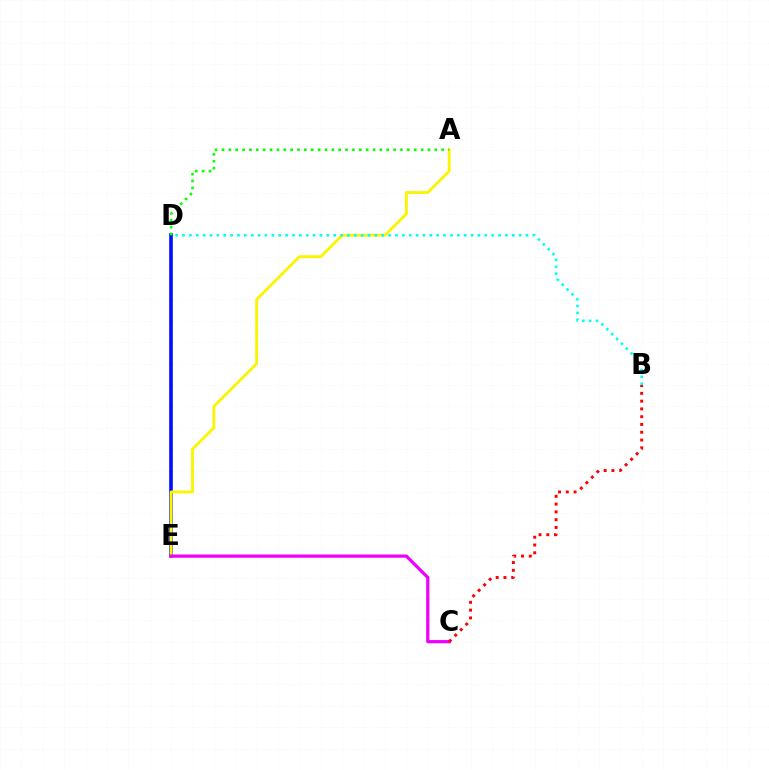{('D', 'E'): [{'color': '#0010ff', 'line_style': 'solid', 'thickness': 2.62}], ('A', 'E'): [{'color': '#fcf500', 'line_style': 'solid', 'thickness': 2.05}], ('A', 'D'): [{'color': '#08ff00', 'line_style': 'dotted', 'thickness': 1.87}], ('C', 'E'): [{'color': '#ee00ff', 'line_style': 'solid', 'thickness': 2.31}], ('B', 'C'): [{'color': '#ff0000', 'line_style': 'dotted', 'thickness': 2.12}], ('B', 'D'): [{'color': '#00fff6', 'line_style': 'dotted', 'thickness': 1.87}]}